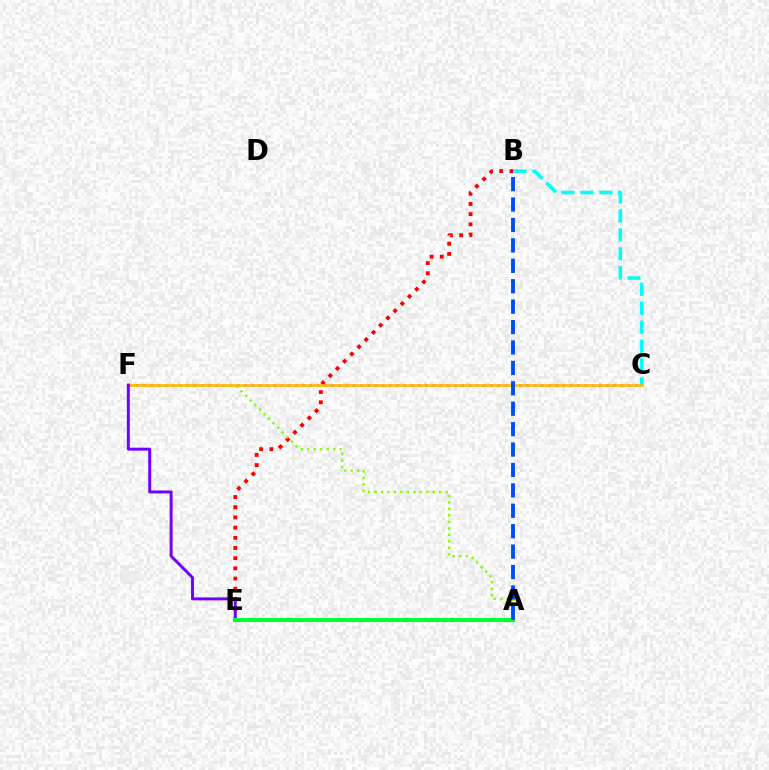{('C', 'F'): [{'color': '#ff00cf', 'line_style': 'dotted', 'thickness': 1.97}, {'color': '#ffbd00', 'line_style': 'solid', 'thickness': 1.87}], ('B', 'E'): [{'color': '#ff0000', 'line_style': 'dotted', 'thickness': 2.77}], ('B', 'C'): [{'color': '#00fff6', 'line_style': 'dashed', 'thickness': 2.57}], ('A', 'F'): [{'color': '#84ff00', 'line_style': 'dotted', 'thickness': 1.76}], ('E', 'F'): [{'color': '#7200ff', 'line_style': 'solid', 'thickness': 2.12}], ('A', 'E'): [{'color': '#00ff39', 'line_style': 'solid', 'thickness': 2.93}], ('A', 'B'): [{'color': '#004bff', 'line_style': 'dashed', 'thickness': 2.77}]}